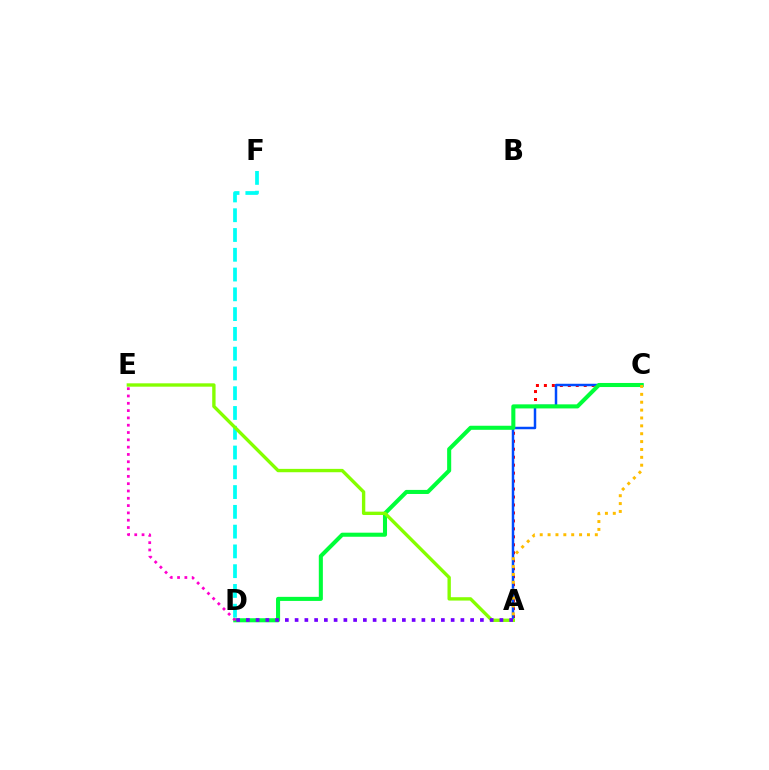{('A', 'C'): [{'color': '#ff0000', 'line_style': 'dotted', 'thickness': 2.16}, {'color': '#004bff', 'line_style': 'solid', 'thickness': 1.78}, {'color': '#ffbd00', 'line_style': 'dotted', 'thickness': 2.14}], ('C', 'D'): [{'color': '#00ff39', 'line_style': 'solid', 'thickness': 2.93}], ('D', 'E'): [{'color': '#ff00cf', 'line_style': 'dotted', 'thickness': 1.99}], ('D', 'F'): [{'color': '#00fff6', 'line_style': 'dashed', 'thickness': 2.69}], ('A', 'E'): [{'color': '#84ff00', 'line_style': 'solid', 'thickness': 2.42}], ('A', 'D'): [{'color': '#7200ff', 'line_style': 'dotted', 'thickness': 2.65}]}